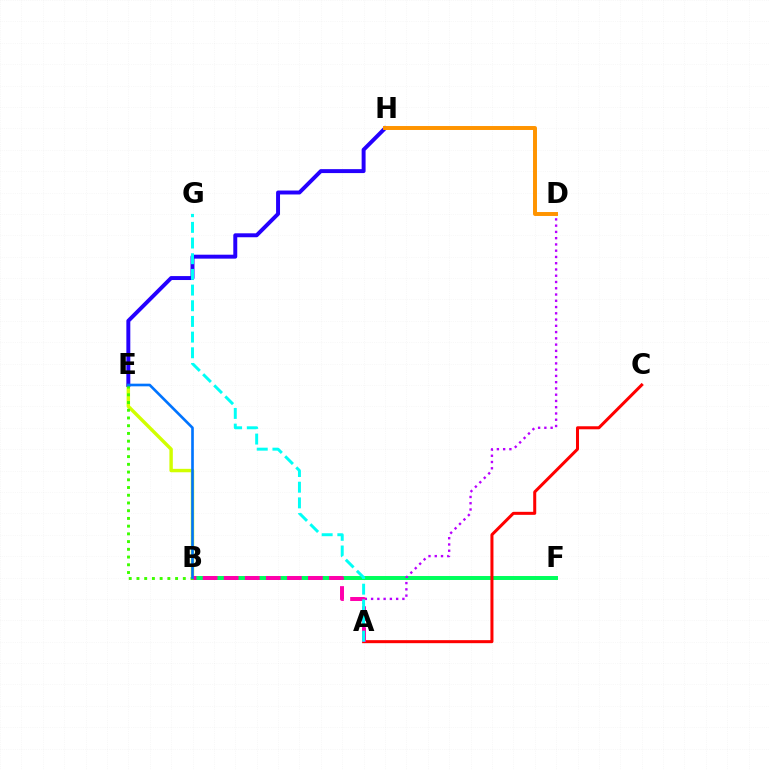{('B', 'F'): [{'color': '#00ff5c', 'line_style': 'solid', 'thickness': 2.86}], ('A', 'D'): [{'color': '#b900ff', 'line_style': 'dotted', 'thickness': 1.7}], ('B', 'E'): [{'color': '#d1ff00', 'line_style': 'solid', 'thickness': 2.47}, {'color': '#3dff00', 'line_style': 'dotted', 'thickness': 2.1}, {'color': '#0074ff', 'line_style': 'solid', 'thickness': 1.91}], ('E', 'H'): [{'color': '#2500ff', 'line_style': 'solid', 'thickness': 2.84}], ('A', 'C'): [{'color': '#ff0000', 'line_style': 'solid', 'thickness': 2.18}], ('A', 'B'): [{'color': '#ff00ac', 'line_style': 'dashed', 'thickness': 2.86}], ('A', 'G'): [{'color': '#00fff6', 'line_style': 'dashed', 'thickness': 2.13}], ('D', 'H'): [{'color': '#ff9400', 'line_style': 'solid', 'thickness': 2.84}]}